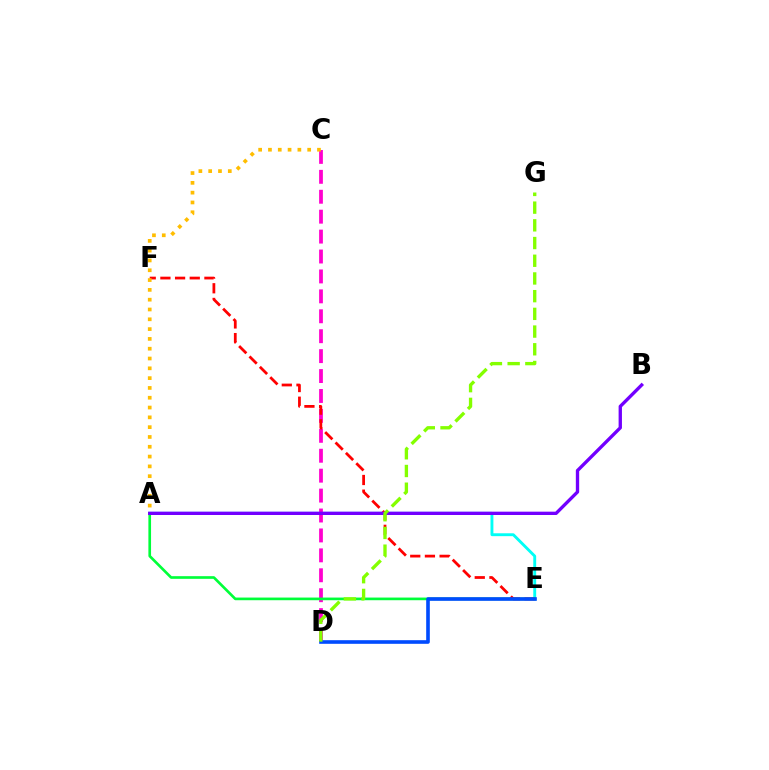{('A', 'E'): [{'color': '#00fff6', 'line_style': 'solid', 'thickness': 2.08}, {'color': '#00ff39', 'line_style': 'solid', 'thickness': 1.92}], ('C', 'D'): [{'color': '#ff00cf', 'line_style': 'dashed', 'thickness': 2.71}], ('E', 'F'): [{'color': '#ff0000', 'line_style': 'dashed', 'thickness': 1.99}], ('A', 'B'): [{'color': '#7200ff', 'line_style': 'solid', 'thickness': 2.4}], ('D', 'E'): [{'color': '#004bff', 'line_style': 'solid', 'thickness': 2.61}], ('D', 'G'): [{'color': '#84ff00', 'line_style': 'dashed', 'thickness': 2.41}], ('A', 'C'): [{'color': '#ffbd00', 'line_style': 'dotted', 'thickness': 2.66}]}